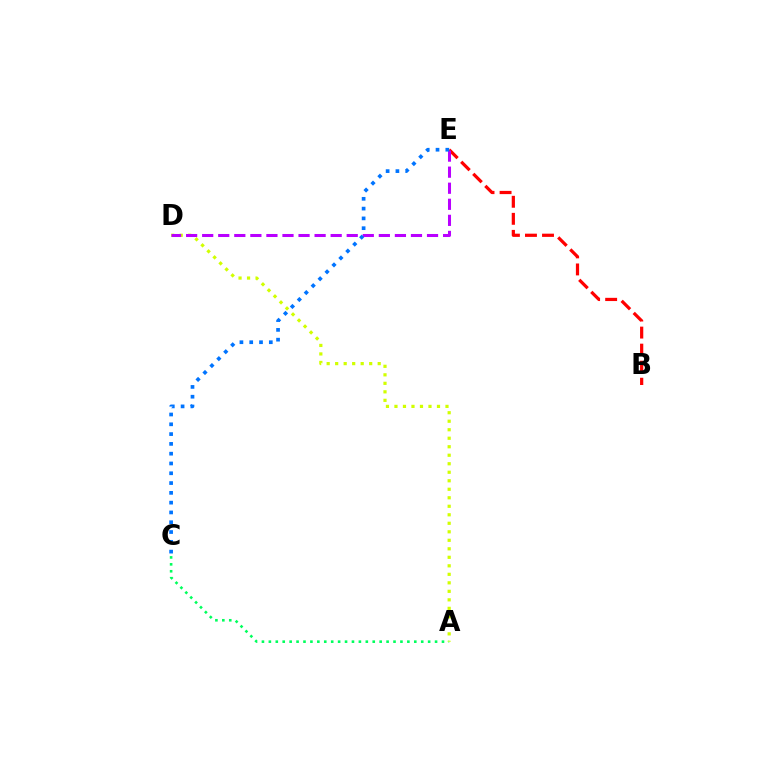{('A', 'C'): [{'color': '#00ff5c', 'line_style': 'dotted', 'thickness': 1.88}], ('A', 'D'): [{'color': '#d1ff00', 'line_style': 'dotted', 'thickness': 2.31}], ('B', 'E'): [{'color': '#ff0000', 'line_style': 'dashed', 'thickness': 2.32}], ('D', 'E'): [{'color': '#b900ff', 'line_style': 'dashed', 'thickness': 2.18}], ('C', 'E'): [{'color': '#0074ff', 'line_style': 'dotted', 'thickness': 2.66}]}